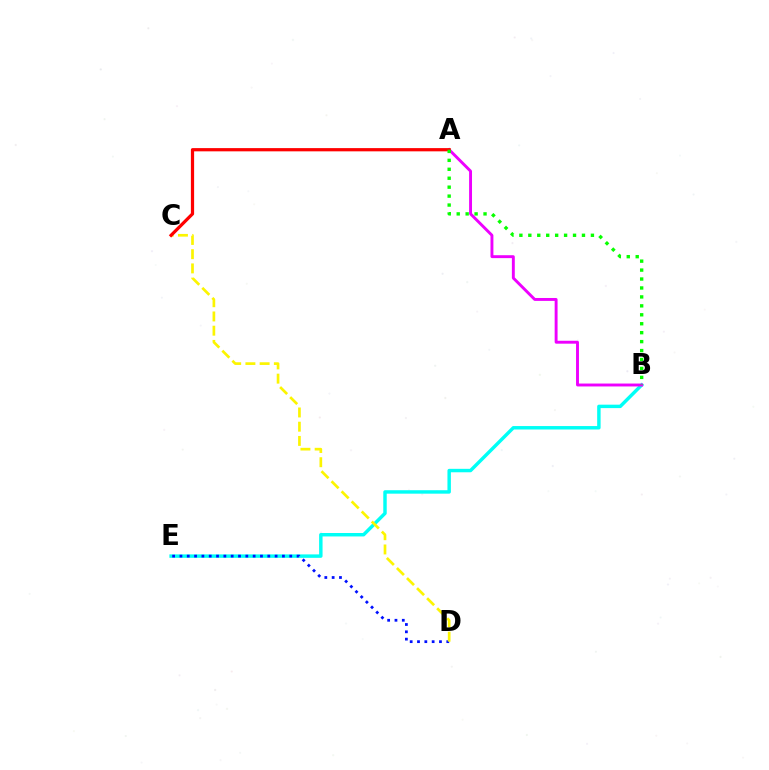{('B', 'E'): [{'color': '#00fff6', 'line_style': 'solid', 'thickness': 2.48}], ('A', 'B'): [{'color': '#ee00ff', 'line_style': 'solid', 'thickness': 2.1}, {'color': '#08ff00', 'line_style': 'dotted', 'thickness': 2.43}], ('D', 'E'): [{'color': '#0010ff', 'line_style': 'dotted', 'thickness': 1.99}], ('C', 'D'): [{'color': '#fcf500', 'line_style': 'dashed', 'thickness': 1.93}], ('A', 'C'): [{'color': '#ff0000', 'line_style': 'solid', 'thickness': 2.32}]}